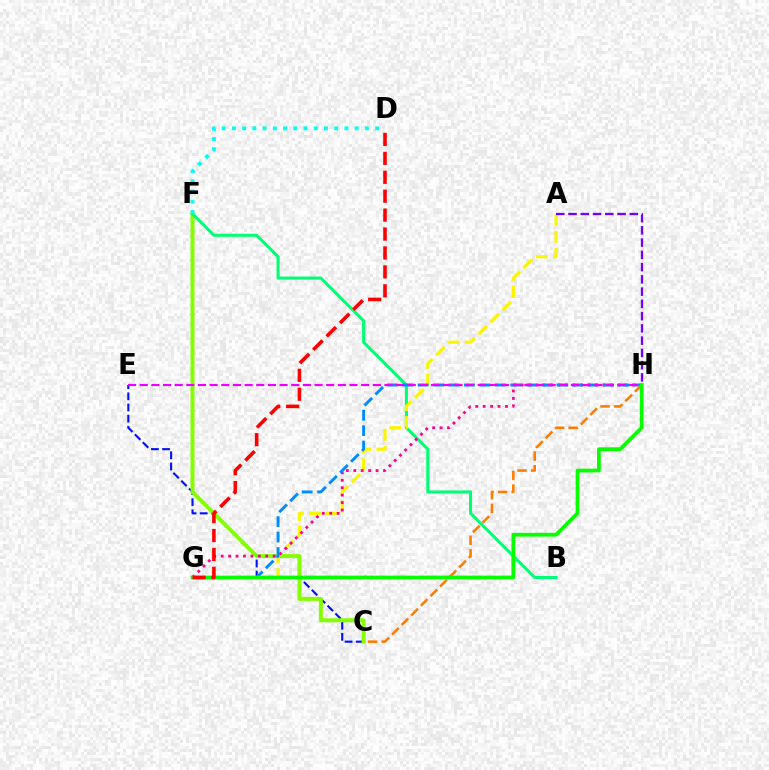{('C', 'E'): [{'color': '#0010ff', 'line_style': 'dashed', 'thickness': 1.52}], ('C', 'F'): [{'color': '#84ff00', 'line_style': 'solid', 'thickness': 2.86}], ('B', 'F'): [{'color': '#00ff74', 'line_style': 'solid', 'thickness': 2.19}], ('A', 'G'): [{'color': '#fcf500', 'line_style': 'dashed', 'thickness': 2.31}], ('D', 'F'): [{'color': '#00fff6', 'line_style': 'dotted', 'thickness': 2.78}], ('G', 'H'): [{'color': '#ff0094', 'line_style': 'dotted', 'thickness': 2.02}, {'color': '#008cff', 'line_style': 'dashed', 'thickness': 2.1}, {'color': '#08ff00', 'line_style': 'solid', 'thickness': 2.71}], ('A', 'H'): [{'color': '#7200ff', 'line_style': 'dashed', 'thickness': 1.67}], ('E', 'H'): [{'color': '#ee00ff', 'line_style': 'dashed', 'thickness': 1.58}], ('C', 'H'): [{'color': '#ff7c00', 'line_style': 'dashed', 'thickness': 1.84}], ('D', 'G'): [{'color': '#ff0000', 'line_style': 'dashed', 'thickness': 2.57}]}